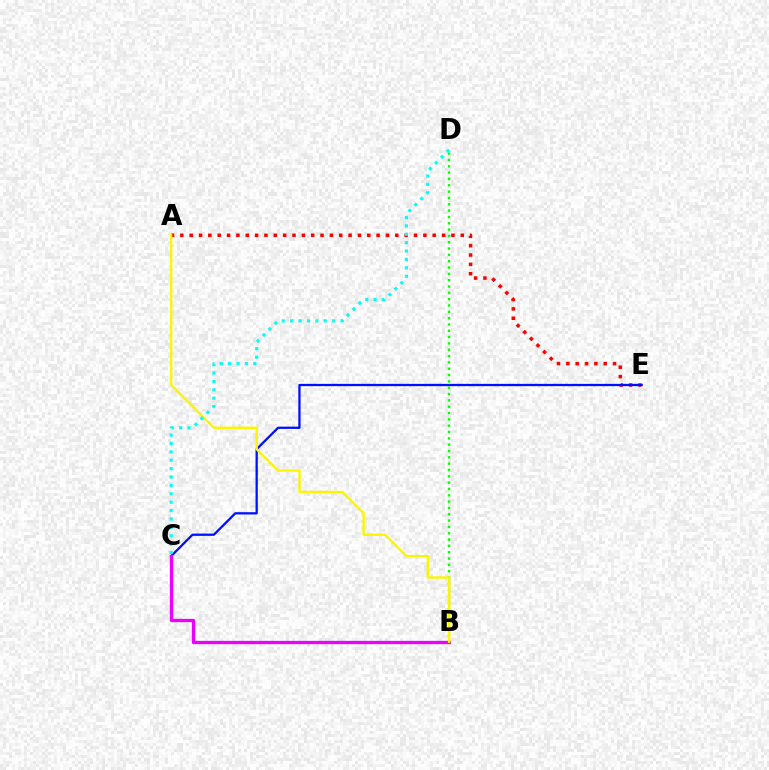{('A', 'E'): [{'color': '#ff0000', 'line_style': 'dotted', 'thickness': 2.54}], ('C', 'E'): [{'color': '#0010ff', 'line_style': 'solid', 'thickness': 1.64}], ('B', 'C'): [{'color': '#ee00ff', 'line_style': 'solid', 'thickness': 2.37}], ('B', 'D'): [{'color': '#08ff00', 'line_style': 'dotted', 'thickness': 1.72}], ('A', 'B'): [{'color': '#fcf500', 'line_style': 'solid', 'thickness': 1.73}], ('C', 'D'): [{'color': '#00fff6', 'line_style': 'dotted', 'thickness': 2.28}]}